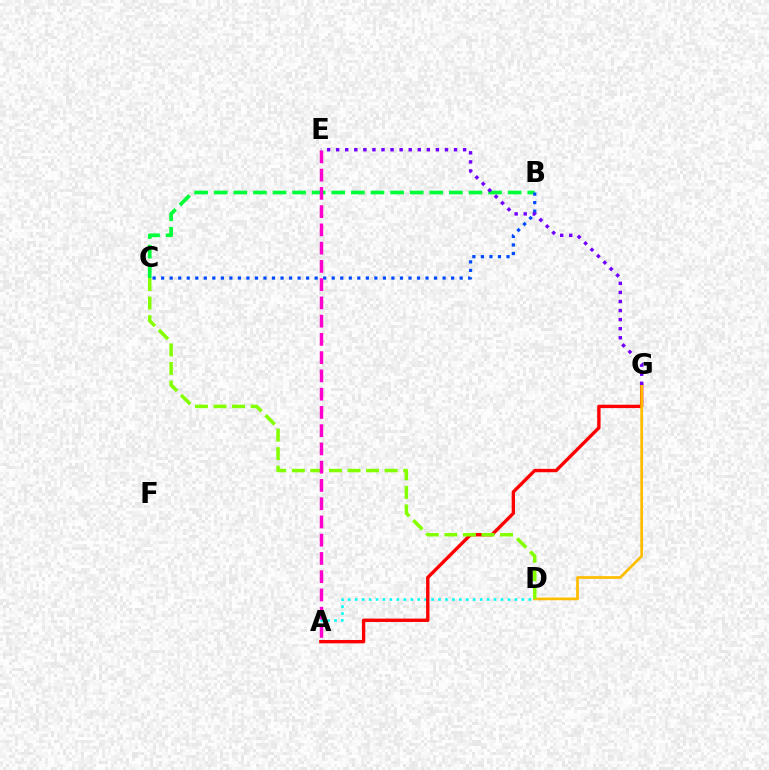{('B', 'C'): [{'color': '#00ff39', 'line_style': 'dashed', 'thickness': 2.66}, {'color': '#004bff', 'line_style': 'dotted', 'thickness': 2.32}], ('A', 'D'): [{'color': '#00fff6', 'line_style': 'dotted', 'thickness': 1.89}], ('A', 'G'): [{'color': '#ff0000', 'line_style': 'solid', 'thickness': 2.42}], ('D', 'G'): [{'color': '#ffbd00', 'line_style': 'solid', 'thickness': 1.97}], ('C', 'D'): [{'color': '#84ff00', 'line_style': 'dashed', 'thickness': 2.52}], ('A', 'E'): [{'color': '#ff00cf', 'line_style': 'dashed', 'thickness': 2.48}], ('E', 'G'): [{'color': '#7200ff', 'line_style': 'dotted', 'thickness': 2.46}]}